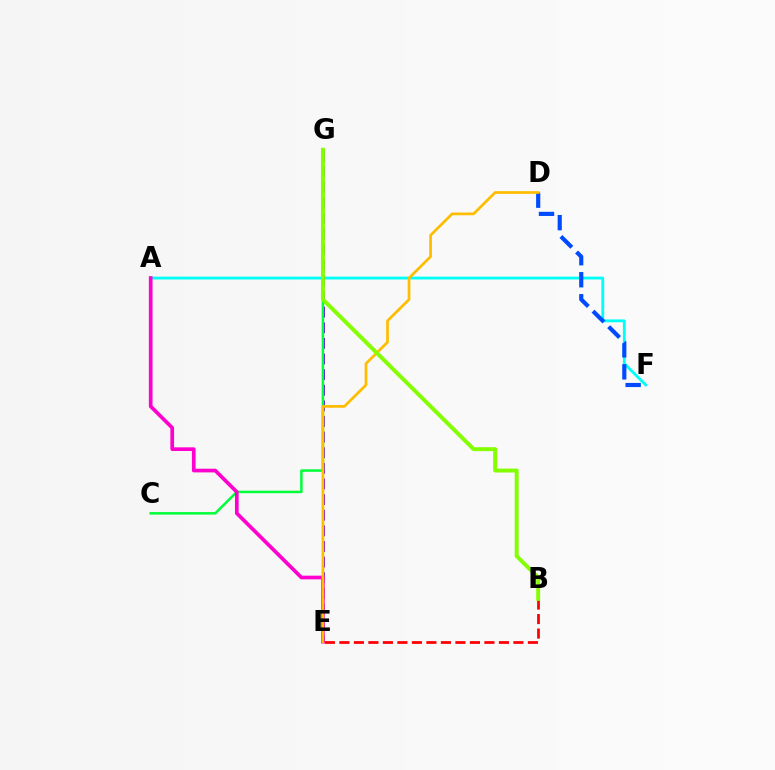{('A', 'F'): [{'color': '#00fff6', 'line_style': 'solid', 'thickness': 2.04}], ('E', 'G'): [{'color': '#7200ff', 'line_style': 'dashed', 'thickness': 2.12}], ('D', 'F'): [{'color': '#004bff', 'line_style': 'dashed', 'thickness': 2.99}], ('C', 'G'): [{'color': '#00ff39', 'line_style': 'solid', 'thickness': 1.8}], ('A', 'E'): [{'color': '#ff00cf', 'line_style': 'solid', 'thickness': 2.65}], ('D', 'E'): [{'color': '#ffbd00', 'line_style': 'solid', 'thickness': 1.95}], ('B', 'E'): [{'color': '#ff0000', 'line_style': 'dashed', 'thickness': 1.97}], ('B', 'G'): [{'color': '#84ff00', 'line_style': 'solid', 'thickness': 2.83}]}